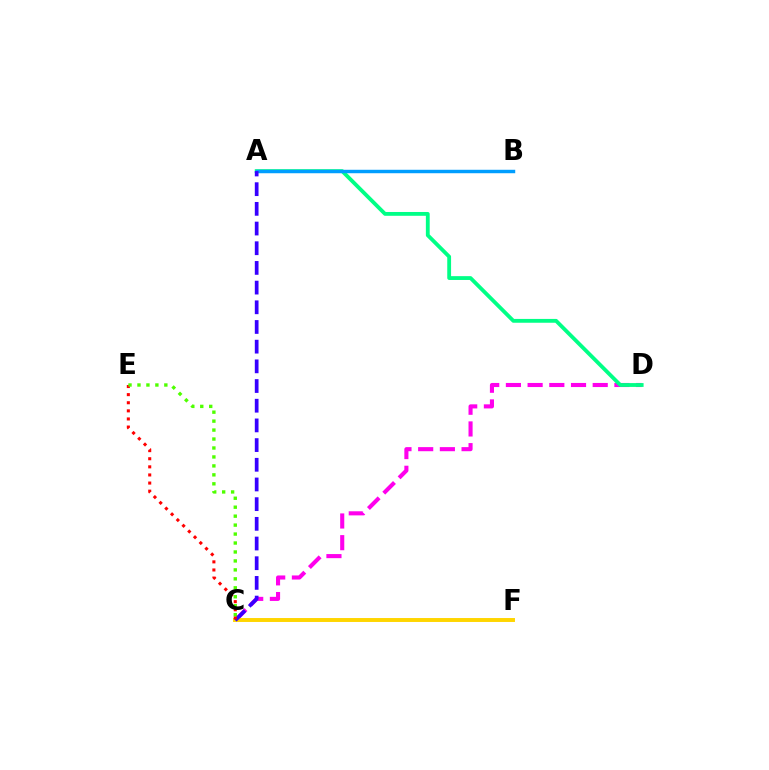{('C', 'D'): [{'color': '#ff00ed', 'line_style': 'dashed', 'thickness': 2.95}], ('C', 'F'): [{'color': '#ffd500', 'line_style': 'solid', 'thickness': 2.84}], ('A', 'D'): [{'color': '#00ff86', 'line_style': 'solid', 'thickness': 2.75}], ('A', 'B'): [{'color': '#009eff', 'line_style': 'solid', 'thickness': 2.48}], ('A', 'C'): [{'color': '#3700ff', 'line_style': 'dashed', 'thickness': 2.67}], ('C', 'E'): [{'color': '#ff0000', 'line_style': 'dotted', 'thickness': 2.2}, {'color': '#4fff00', 'line_style': 'dotted', 'thickness': 2.43}]}